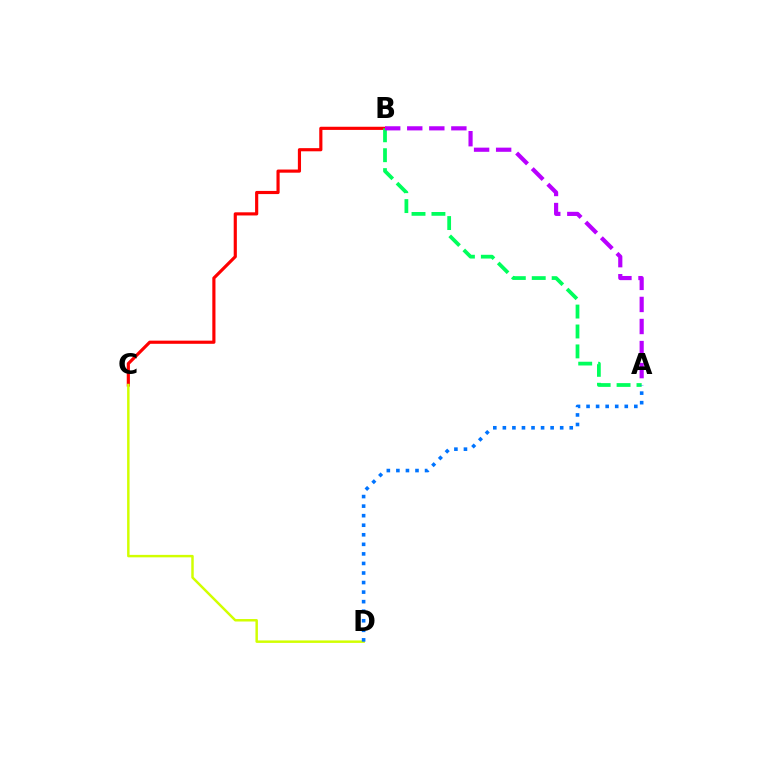{('B', 'C'): [{'color': '#ff0000', 'line_style': 'solid', 'thickness': 2.27}], ('C', 'D'): [{'color': '#d1ff00', 'line_style': 'solid', 'thickness': 1.78}], ('A', 'B'): [{'color': '#00ff5c', 'line_style': 'dashed', 'thickness': 2.71}, {'color': '#b900ff', 'line_style': 'dashed', 'thickness': 3.0}], ('A', 'D'): [{'color': '#0074ff', 'line_style': 'dotted', 'thickness': 2.6}]}